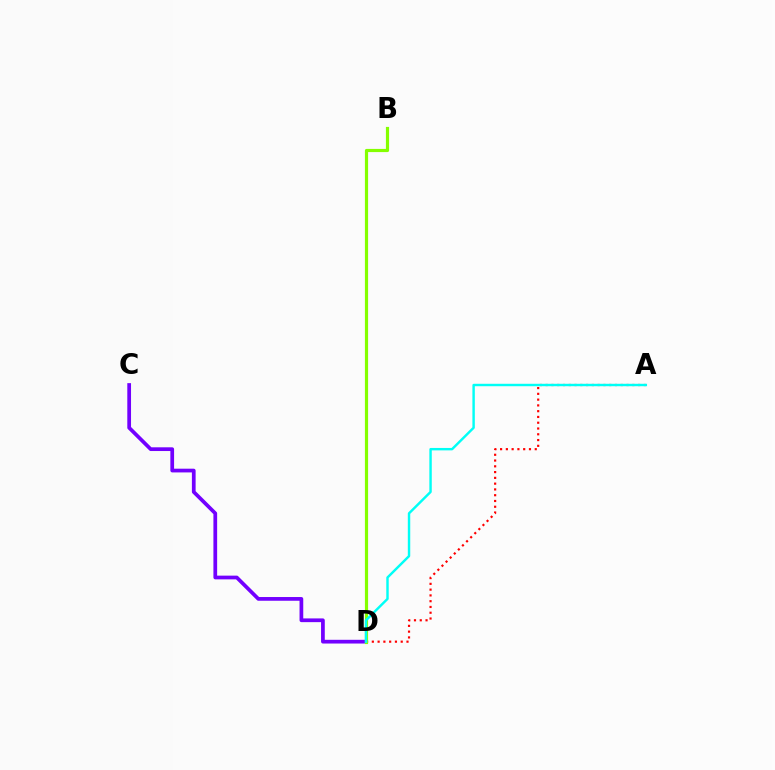{('C', 'D'): [{'color': '#7200ff', 'line_style': 'solid', 'thickness': 2.68}], ('A', 'D'): [{'color': '#ff0000', 'line_style': 'dotted', 'thickness': 1.57}, {'color': '#00fff6', 'line_style': 'solid', 'thickness': 1.75}], ('B', 'D'): [{'color': '#84ff00', 'line_style': 'solid', 'thickness': 2.29}]}